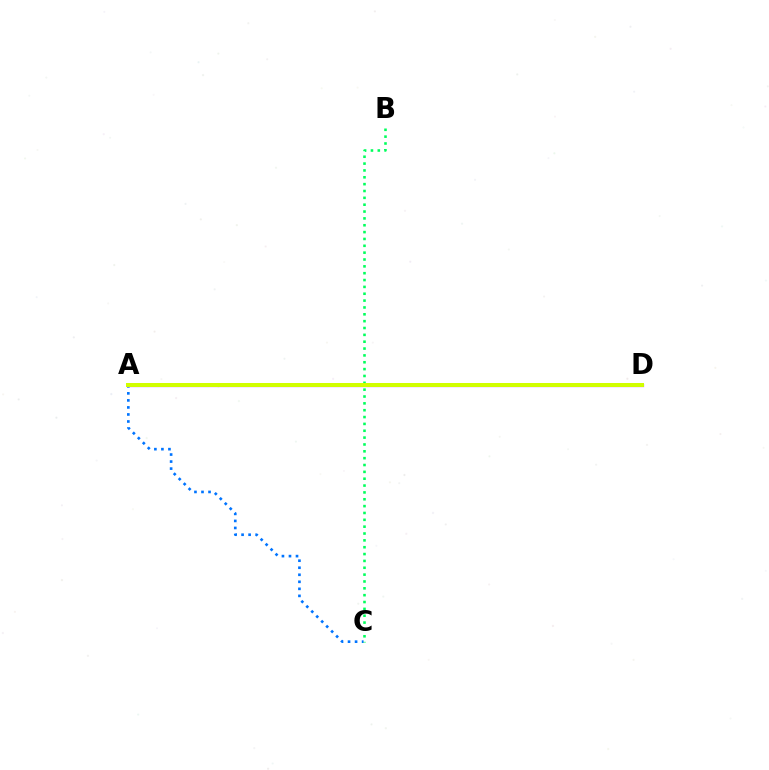{('A', 'C'): [{'color': '#0074ff', 'line_style': 'dotted', 'thickness': 1.91}], ('A', 'D'): [{'color': '#ff0000', 'line_style': 'solid', 'thickness': 1.87}, {'color': '#b900ff', 'line_style': 'solid', 'thickness': 2.3}, {'color': '#d1ff00', 'line_style': 'solid', 'thickness': 2.87}], ('B', 'C'): [{'color': '#00ff5c', 'line_style': 'dotted', 'thickness': 1.86}]}